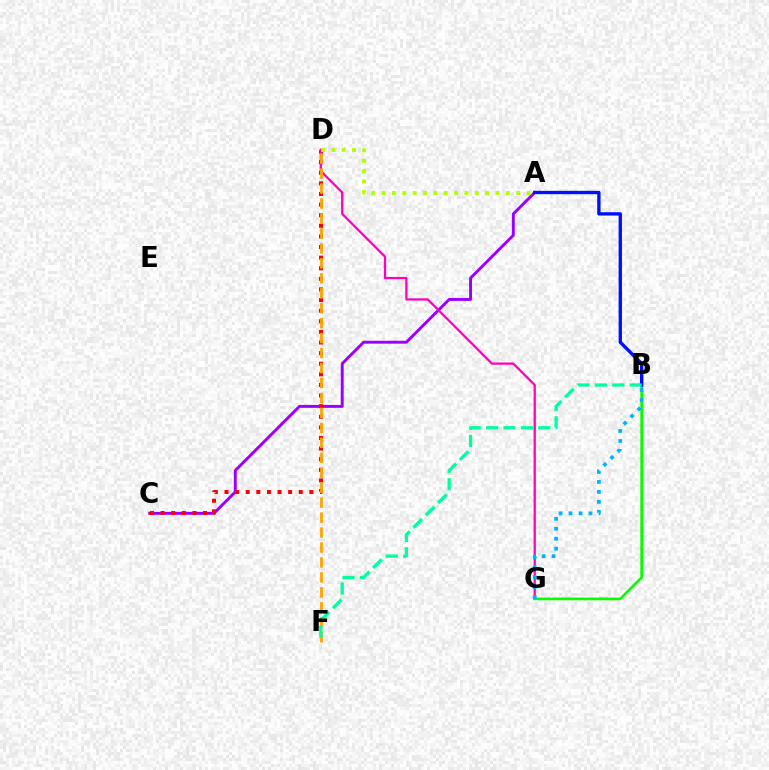{('A', 'C'): [{'color': '#9b00ff', 'line_style': 'solid', 'thickness': 2.1}], ('C', 'D'): [{'color': '#ff0000', 'line_style': 'dotted', 'thickness': 2.88}], ('D', 'G'): [{'color': '#ff00bd', 'line_style': 'solid', 'thickness': 1.63}], ('B', 'G'): [{'color': '#08ff00', 'line_style': 'solid', 'thickness': 1.95}, {'color': '#00b5ff', 'line_style': 'dotted', 'thickness': 2.71}], ('D', 'F'): [{'color': '#ffa500', 'line_style': 'dashed', 'thickness': 2.03}], ('A', 'B'): [{'color': '#0010ff', 'line_style': 'solid', 'thickness': 2.42}], ('A', 'D'): [{'color': '#b3ff00', 'line_style': 'dotted', 'thickness': 2.81}], ('B', 'F'): [{'color': '#00ff9d', 'line_style': 'dashed', 'thickness': 2.36}]}